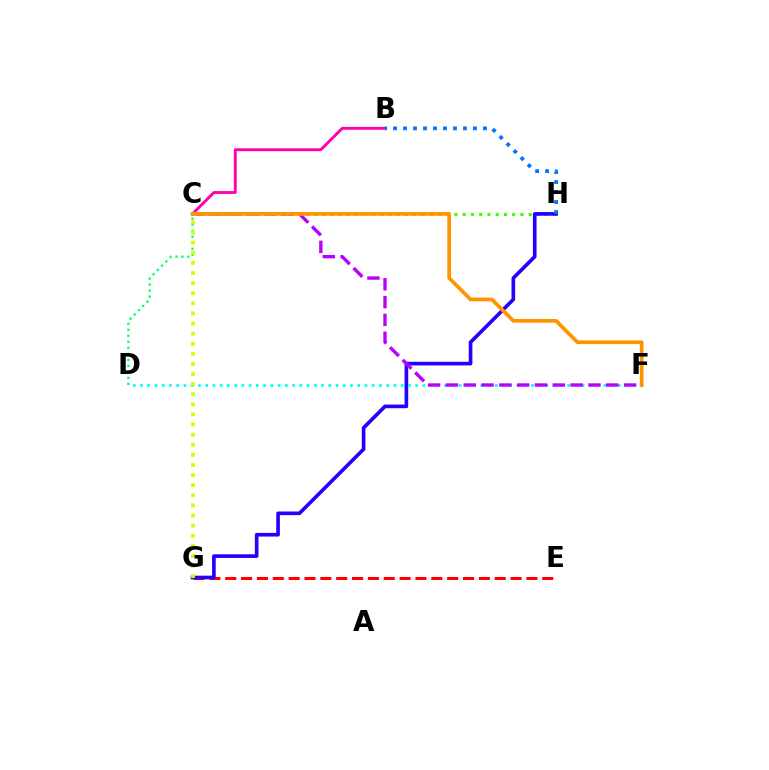{('C', 'H'): [{'color': '#3dff00', 'line_style': 'dotted', 'thickness': 2.24}], ('B', 'C'): [{'color': '#ff00ac', 'line_style': 'solid', 'thickness': 2.07}], ('E', 'G'): [{'color': '#ff0000', 'line_style': 'dashed', 'thickness': 2.15}], ('G', 'H'): [{'color': '#2500ff', 'line_style': 'solid', 'thickness': 2.63}], ('C', 'D'): [{'color': '#00ff5c', 'line_style': 'dotted', 'thickness': 1.63}], ('D', 'F'): [{'color': '#00fff6', 'line_style': 'dotted', 'thickness': 1.97}], ('C', 'F'): [{'color': '#b900ff', 'line_style': 'dashed', 'thickness': 2.42}, {'color': '#ff9400', 'line_style': 'solid', 'thickness': 2.69}], ('B', 'H'): [{'color': '#0074ff', 'line_style': 'dotted', 'thickness': 2.71}], ('C', 'G'): [{'color': '#d1ff00', 'line_style': 'dotted', 'thickness': 2.75}]}